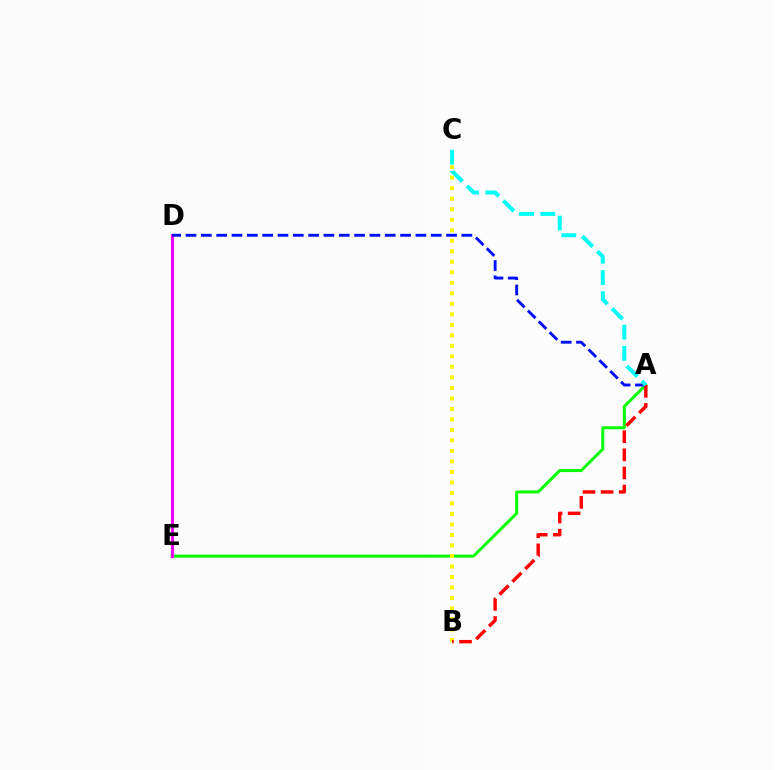{('A', 'E'): [{'color': '#08ff00', 'line_style': 'solid', 'thickness': 2.16}], ('D', 'E'): [{'color': '#ee00ff', 'line_style': 'solid', 'thickness': 2.23}], ('B', 'C'): [{'color': '#fcf500', 'line_style': 'dotted', 'thickness': 2.85}], ('A', 'D'): [{'color': '#0010ff', 'line_style': 'dashed', 'thickness': 2.08}], ('A', 'B'): [{'color': '#ff0000', 'line_style': 'dashed', 'thickness': 2.46}], ('A', 'C'): [{'color': '#00fff6', 'line_style': 'dashed', 'thickness': 2.88}]}